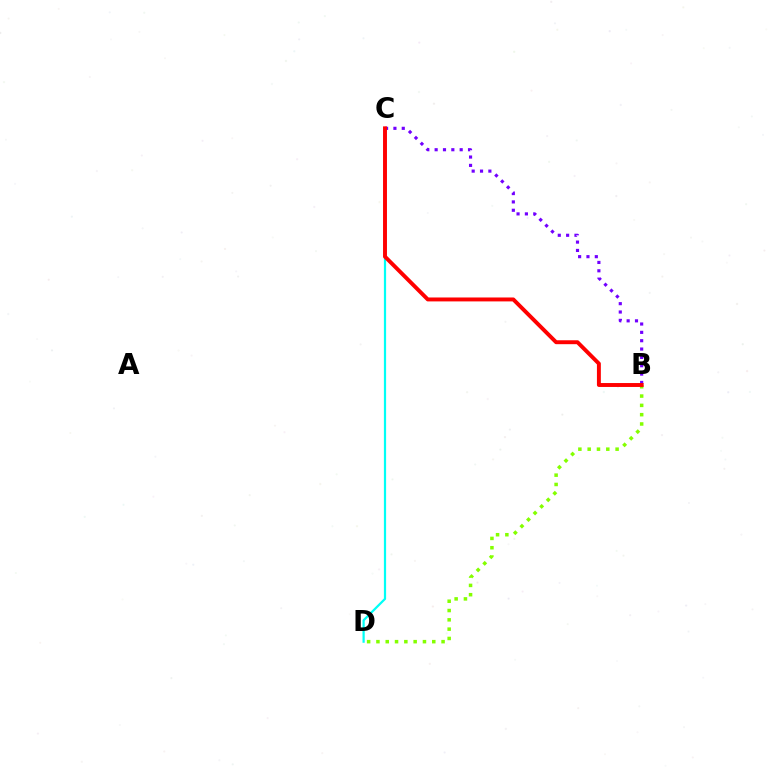{('B', 'D'): [{'color': '#84ff00', 'line_style': 'dotted', 'thickness': 2.53}], ('C', 'D'): [{'color': '#00fff6', 'line_style': 'solid', 'thickness': 1.6}], ('B', 'C'): [{'color': '#7200ff', 'line_style': 'dotted', 'thickness': 2.27}, {'color': '#ff0000', 'line_style': 'solid', 'thickness': 2.83}]}